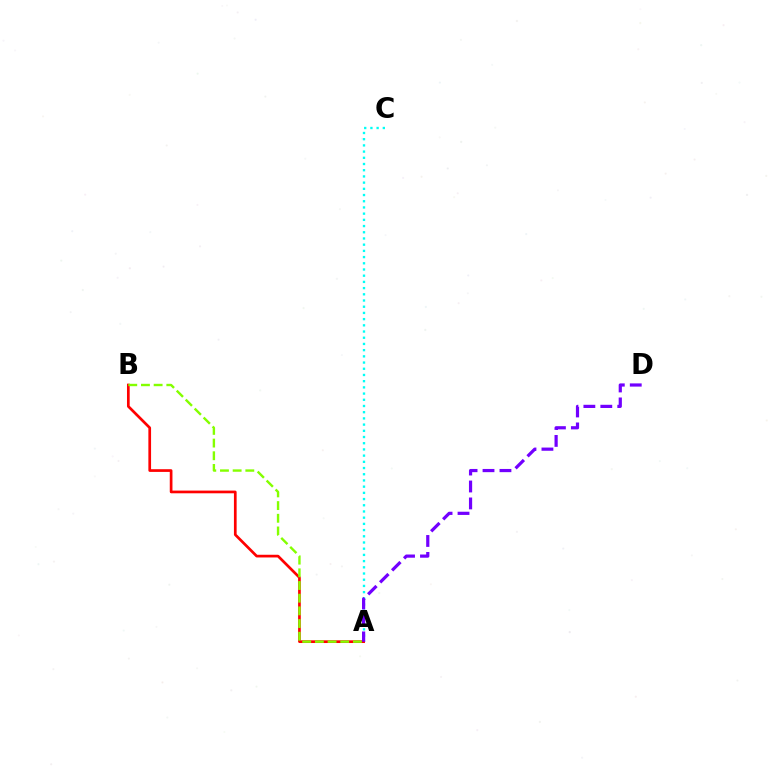{('A', 'C'): [{'color': '#00fff6', 'line_style': 'dotted', 'thickness': 1.69}], ('A', 'B'): [{'color': '#ff0000', 'line_style': 'solid', 'thickness': 1.94}, {'color': '#84ff00', 'line_style': 'dashed', 'thickness': 1.72}], ('A', 'D'): [{'color': '#7200ff', 'line_style': 'dashed', 'thickness': 2.3}]}